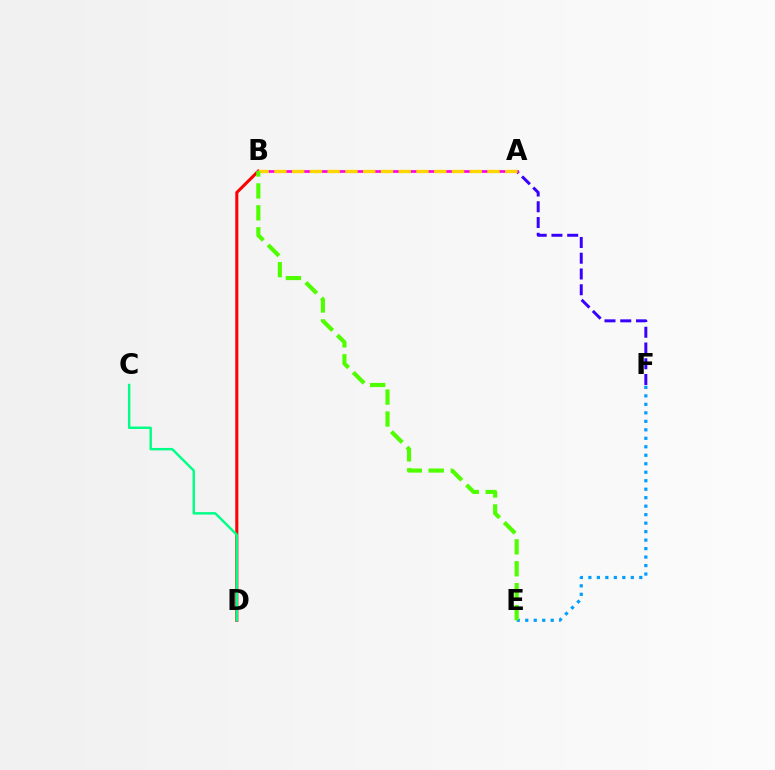{('A', 'F'): [{'color': '#3700ff', 'line_style': 'dashed', 'thickness': 2.14}], ('B', 'D'): [{'color': '#ff0000', 'line_style': 'solid', 'thickness': 2.2}], ('C', 'D'): [{'color': '#00ff86', 'line_style': 'solid', 'thickness': 1.75}], ('E', 'F'): [{'color': '#009eff', 'line_style': 'dotted', 'thickness': 2.31}], ('A', 'B'): [{'color': '#ff00ed', 'line_style': 'solid', 'thickness': 1.93}, {'color': '#ffd500', 'line_style': 'dashed', 'thickness': 2.41}], ('B', 'E'): [{'color': '#4fff00', 'line_style': 'dashed', 'thickness': 2.98}]}